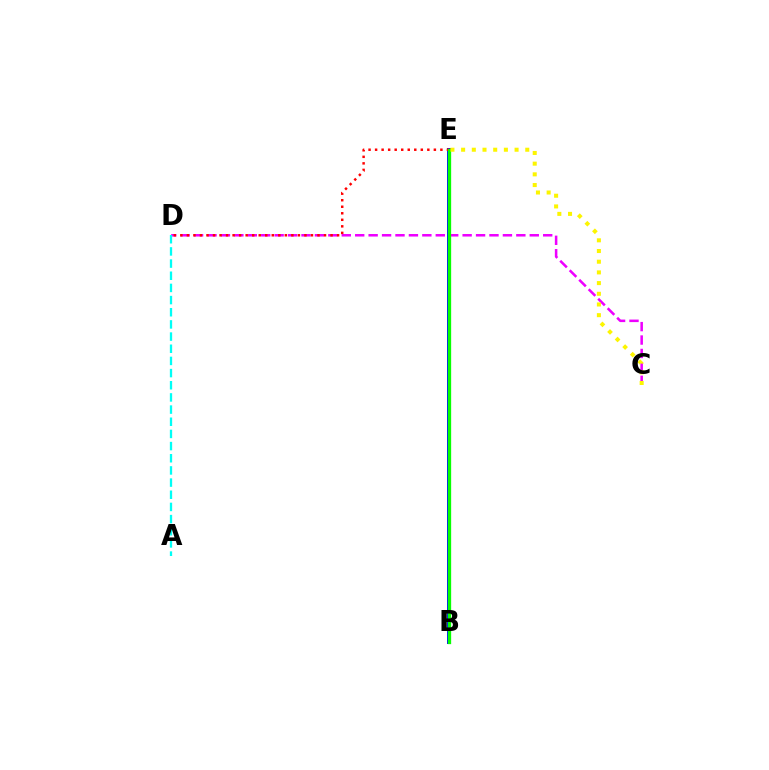{('C', 'D'): [{'color': '#ee00ff', 'line_style': 'dashed', 'thickness': 1.82}], ('B', 'E'): [{'color': '#0010ff', 'line_style': 'solid', 'thickness': 2.85}, {'color': '#08ff00', 'line_style': 'solid', 'thickness': 2.38}], ('D', 'E'): [{'color': '#ff0000', 'line_style': 'dotted', 'thickness': 1.77}], ('A', 'D'): [{'color': '#00fff6', 'line_style': 'dashed', 'thickness': 1.65}], ('C', 'E'): [{'color': '#fcf500', 'line_style': 'dotted', 'thickness': 2.9}]}